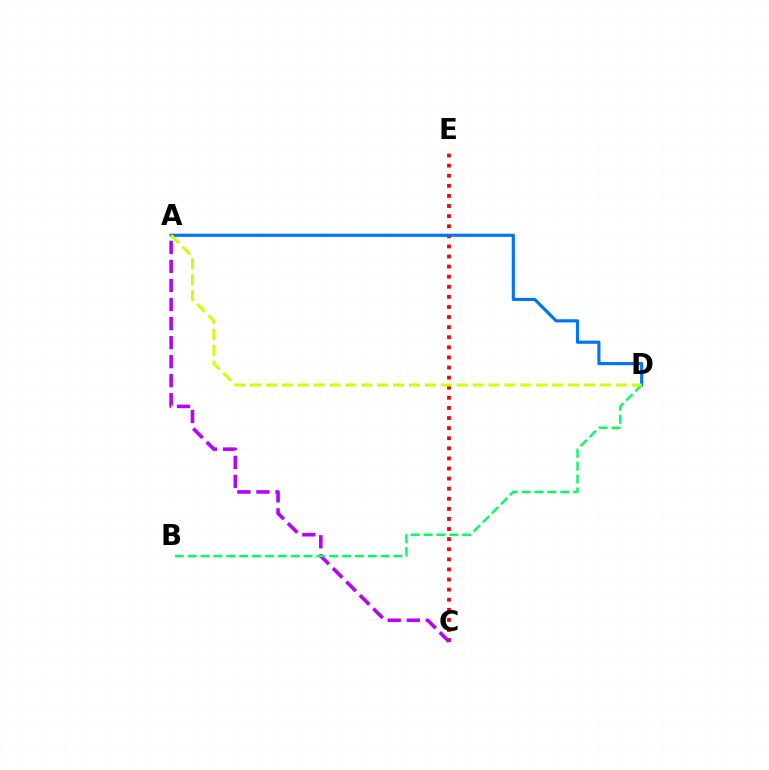{('C', 'E'): [{'color': '#ff0000', 'line_style': 'dotted', 'thickness': 2.74}], ('A', 'C'): [{'color': '#b900ff', 'line_style': 'dashed', 'thickness': 2.59}], ('A', 'D'): [{'color': '#0074ff', 'line_style': 'solid', 'thickness': 2.28}, {'color': '#d1ff00', 'line_style': 'dashed', 'thickness': 2.16}], ('B', 'D'): [{'color': '#00ff5c', 'line_style': 'dashed', 'thickness': 1.75}]}